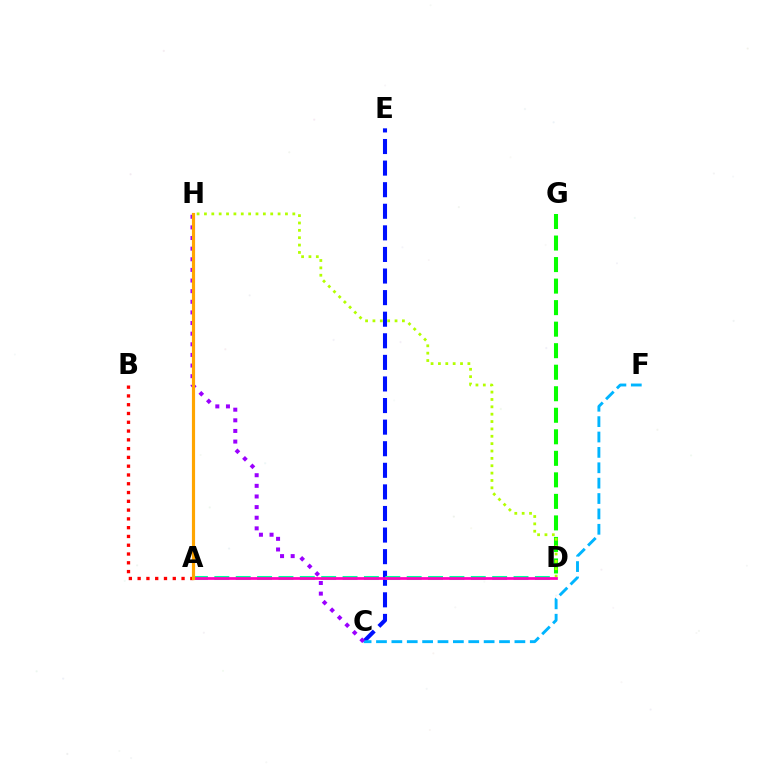{('D', 'G'): [{'color': '#08ff00', 'line_style': 'dashed', 'thickness': 2.92}], ('C', 'E'): [{'color': '#0010ff', 'line_style': 'dashed', 'thickness': 2.93}], ('A', 'B'): [{'color': '#ff0000', 'line_style': 'dotted', 'thickness': 2.39}], ('C', 'F'): [{'color': '#00b5ff', 'line_style': 'dashed', 'thickness': 2.09}], ('D', 'H'): [{'color': '#b3ff00', 'line_style': 'dotted', 'thickness': 2.0}], ('C', 'H'): [{'color': '#9b00ff', 'line_style': 'dotted', 'thickness': 2.89}], ('A', 'D'): [{'color': '#00ff9d', 'line_style': 'dashed', 'thickness': 2.9}, {'color': '#ff00bd', 'line_style': 'solid', 'thickness': 1.98}], ('A', 'H'): [{'color': '#ffa500', 'line_style': 'solid', 'thickness': 2.29}]}